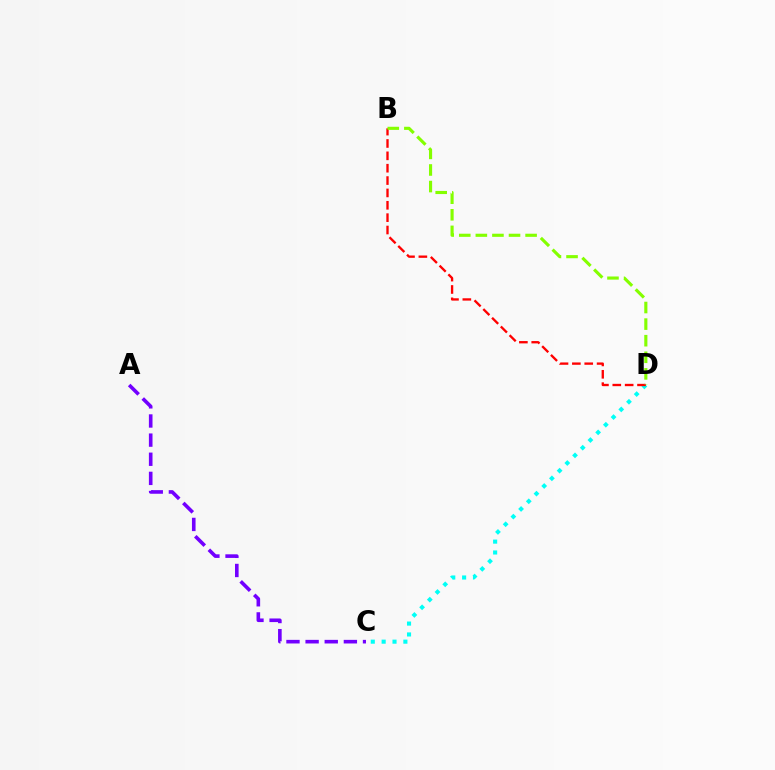{('C', 'D'): [{'color': '#00fff6', 'line_style': 'dotted', 'thickness': 2.95}], ('A', 'C'): [{'color': '#7200ff', 'line_style': 'dashed', 'thickness': 2.6}], ('B', 'D'): [{'color': '#ff0000', 'line_style': 'dashed', 'thickness': 1.68}, {'color': '#84ff00', 'line_style': 'dashed', 'thickness': 2.25}]}